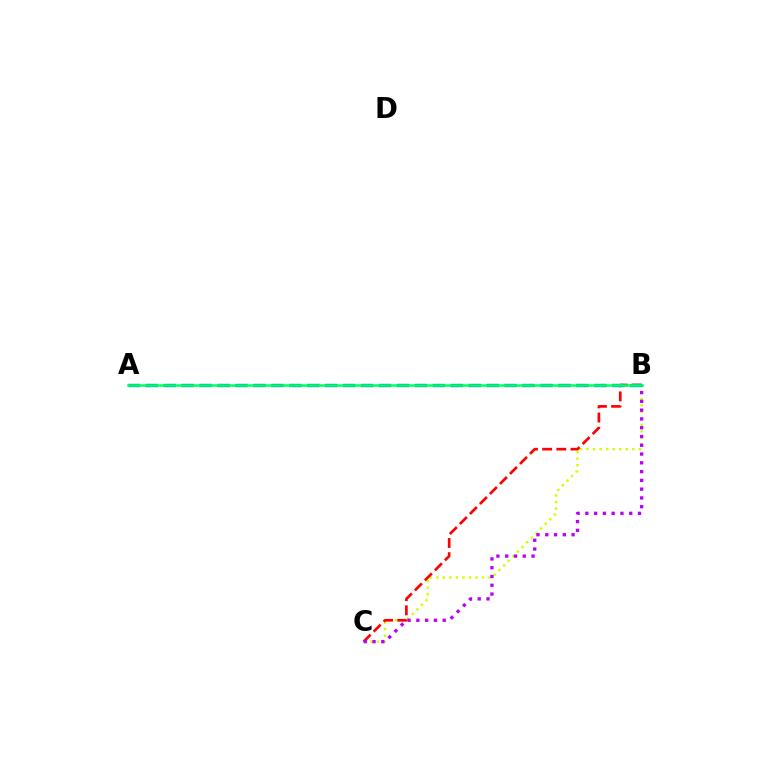{('B', 'C'): [{'color': '#d1ff00', 'line_style': 'dotted', 'thickness': 1.77}, {'color': '#ff0000', 'line_style': 'dashed', 'thickness': 1.92}, {'color': '#b900ff', 'line_style': 'dotted', 'thickness': 2.39}], ('A', 'B'): [{'color': '#0074ff', 'line_style': 'dashed', 'thickness': 2.44}, {'color': '#00ff5c', 'line_style': 'solid', 'thickness': 1.81}]}